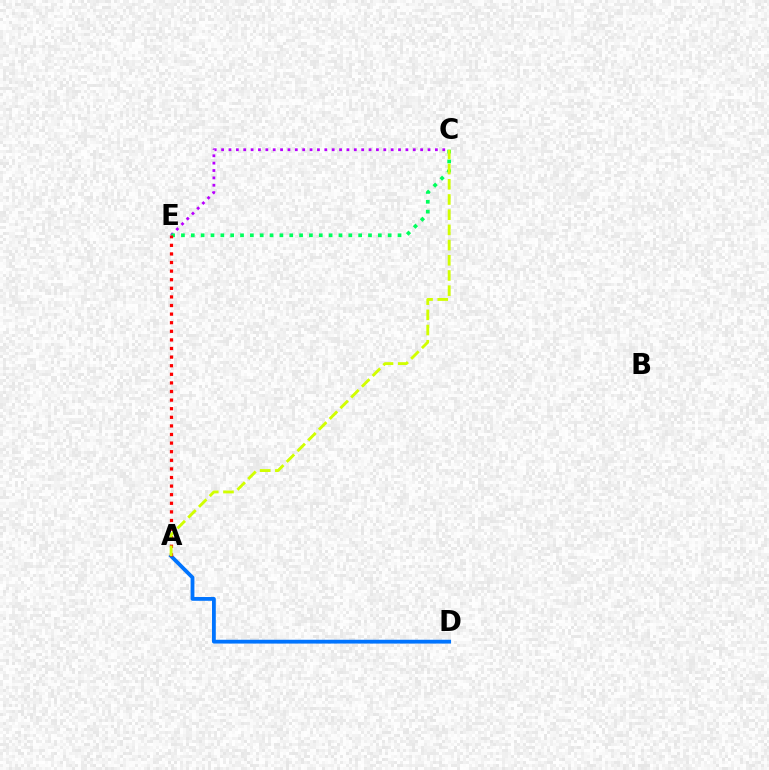{('C', 'E'): [{'color': '#b900ff', 'line_style': 'dotted', 'thickness': 2.0}, {'color': '#00ff5c', 'line_style': 'dotted', 'thickness': 2.67}], ('A', 'D'): [{'color': '#0074ff', 'line_style': 'solid', 'thickness': 2.74}], ('A', 'E'): [{'color': '#ff0000', 'line_style': 'dotted', 'thickness': 2.34}], ('A', 'C'): [{'color': '#d1ff00', 'line_style': 'dashed', 'thickness': 2.06}]}